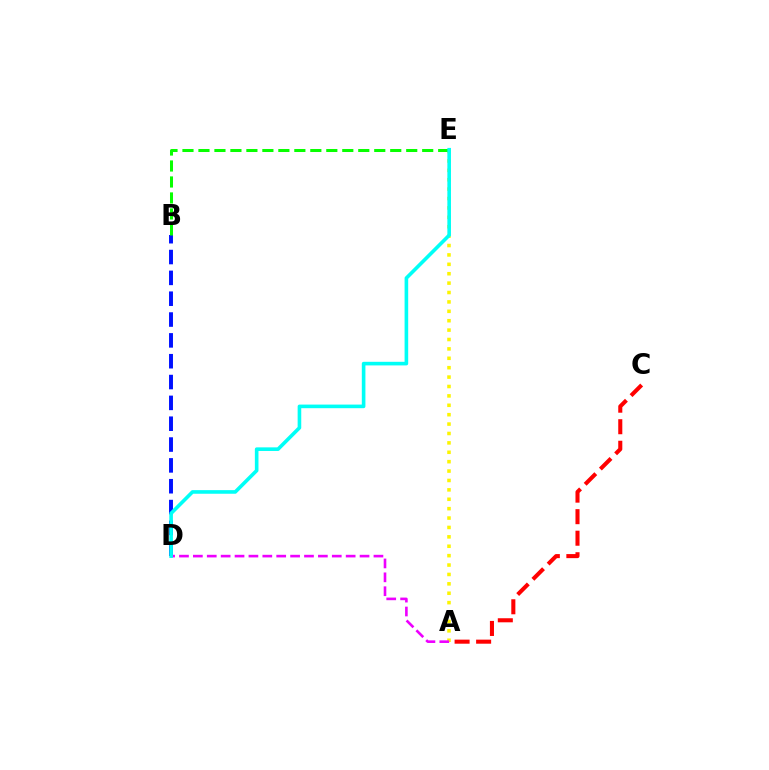{('A', 'E'): [{'color': '#fcf500', 'line_style': 'dotted', 'thickness': 2.55}], ('A', 'C'): [{'color': '#ff0000', 'line_style': 'dashed', 'thickness': 2.93}], ('B', 'D'): [{'color': '#0010ff', 'line_style': 'dashed', 'thickness': 2.83}], ('A', 'D'): [{'color': '#ee00ff', 'line_style': 'dashed', 'thickness': 1.89}], ('B', 'E'): [{'color': '#08ff00', 'line_style': 'dashed', 'thickness': 2.17}], ('D', 'E'): [{'color': '#00fff6', 'line_style': 'solid', 'thickness': 2.6}]}